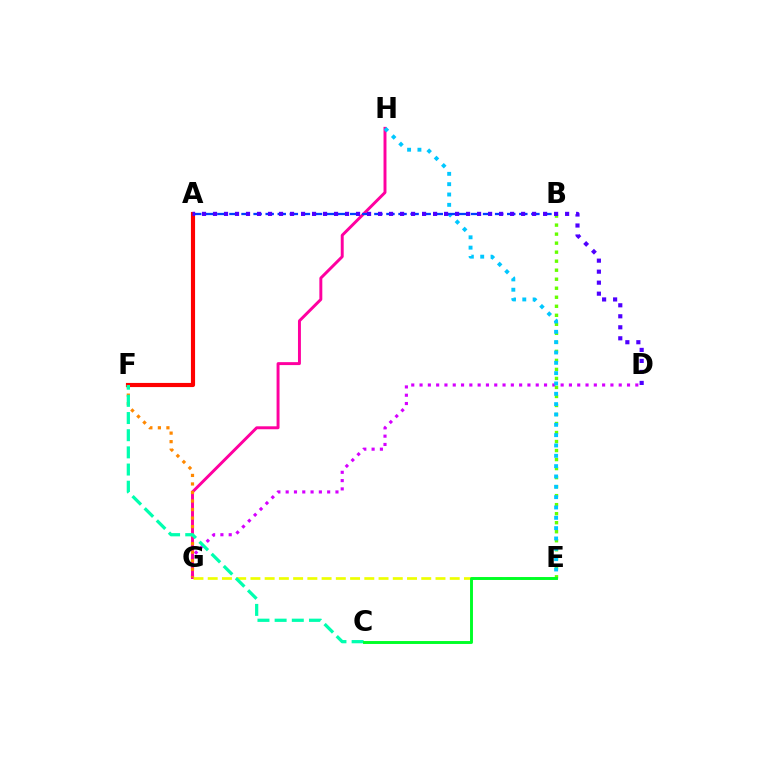{('D', 'G'): [{'color': '#d600ff', 'line_style': 'dotted', 'thickness': 2.25}], ('G', 'H'): [{'color': '#ff00a0', 'line_style': 'solid', 'thickness': 2.12}], ('B', 'E'): [{'color': '#66ff00', 'line_style': 'dotted', 'thickness': 2.45}], ('E', 'H'): [{'color': '#00c7ff', 'line_style': 'dotted', 'thickness': 2.81}], ('E', 'G'): [{'color': '#eeff00', 'line_style': 'dashed', 'thickness': 1.93}], ('A', 'B'): [{'color': '#003fff', 'line_style': 'dashed', 'thickness': 1.64}], ('A', 'F'): [{'color': '#ff0000', 'line_style': 'solid', 'thickness': 2.98}], ('F', 'G'): [{'color': '#ff8800', 'line_style': 'dotted', 'thickness': 2.32}], ('C', 'F'): [{'color': '#00ffaf', 'line_style': 'dashed', 'thickness': 2.33}], ('A', 'D'): [{'color': '#4f00ff', 'line_style': 'dotted', 'thickness': 2.99}], ('C', 'E'): [{'color': '#00ff27', 'line_style': 'solid', 'thickness': 2.11}]}